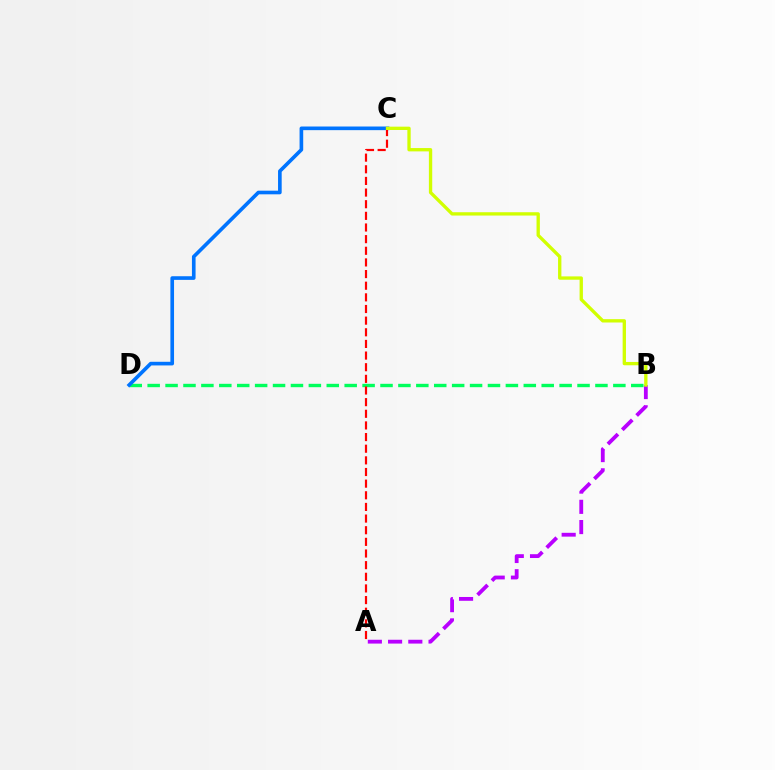{('B', 'D'): [{'color': '#00ff5c', 'line_style': 'dashed', 'thickness': 2.43}], ('A', 'B'): [{'color': '#b900ff', 'line_style': 'dashed', 'thickness': 2.75}], ('C', 'D'): [{'color': '#0074ff', 'line_style': 'solid', 'thickness': 2.62}], ('A', 'C'): [{'color': '#ff0000', 'line_style': 'dashed', 'thickness': 1.58}], ('B', 'C'): [{'color': '#d1ff00', 'line_style': 'solid', 'thickness': 2.4}]}